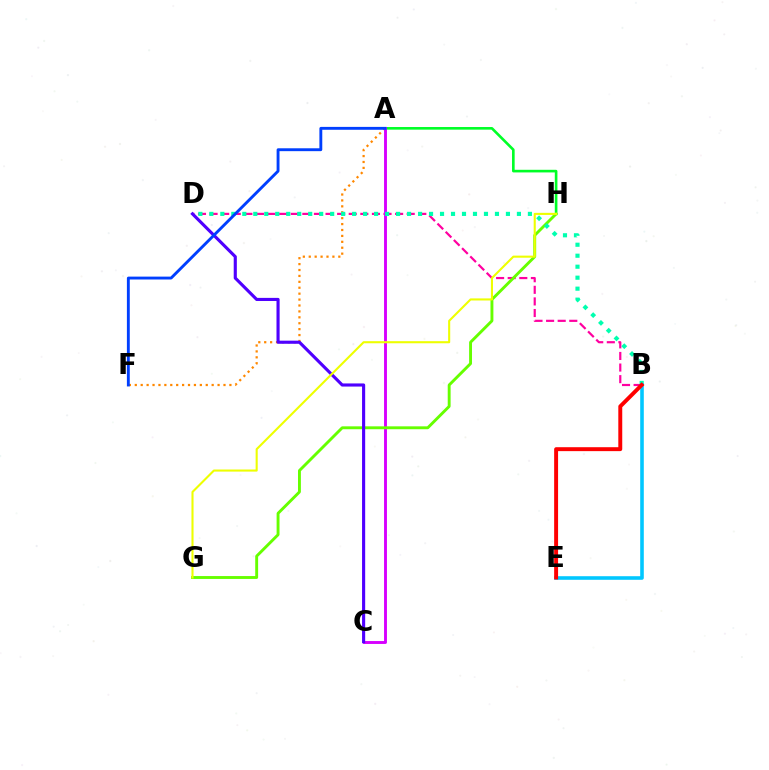{('A', 'H'): [{'color': '#00ff27', 'line_style': 'solid', 'thickness': 1.89}], ('B', 'D'): [{'color': '#ff00a0', 'line_style': 'dashed', 'thickness': 1.58}, {'color': '#00ffaf', 'line_style': 'dotted', 'thickness': 2.98}], ('A', 'F'): [{'color': '#ff8800', 'line_style': 'dotted', 'thickness': 1.61}, {'color': '#003fff', 'line_style': 'solid', 'thickness': 2.07}], ('A', 'C'): [{'color': '#d600ff', 'line_style': 'solid', 'thickness': 2.09}], ('G', 'H'): [{'color': '#66ff00', 'line_style': 'solid', 'thickness': 2.08}, {'color': '#eeff00', 'line_style': 'solid', 'thickness': 1.51}], ('C', 'D'): [{'color': '#4f00ff', 'line_style': 'solid', 'thickness': 2.25}], ('B', 'E'): [{'color': '#00c7ff', 'line_style': 'solid', 'thickness': 2.58}, {'color': '#ff0000', 'line_style': 'solid', 'thickness': 2.83}]}